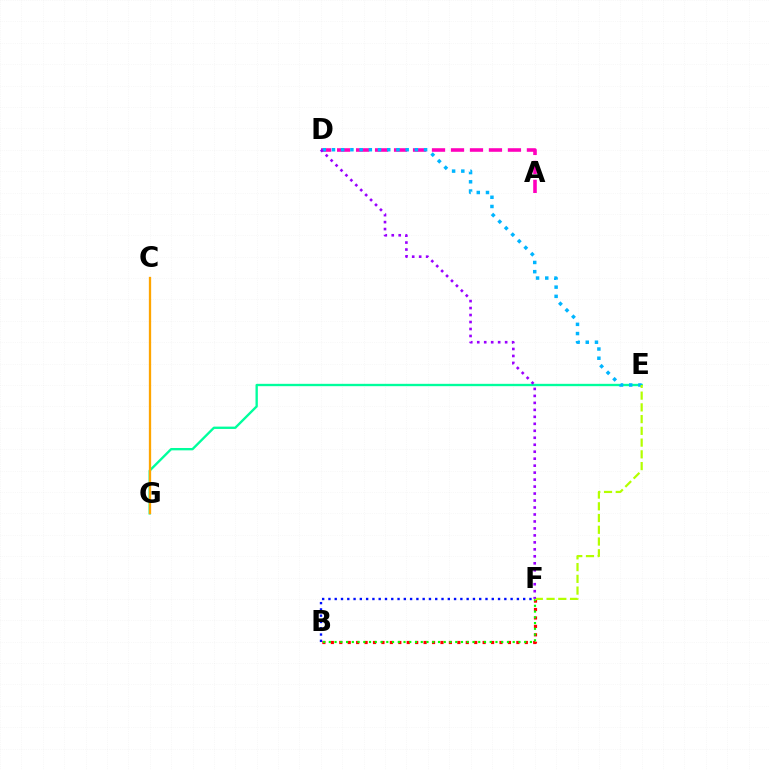{('B', 'F'): [{'color': '#ff0000', 'line_style': 'dotted', 'thickness': 2.29}, {'color': '#0010ff', 'line_style': 'dotted', 'thickness': 1.71}, {'color': '#08ff00', 'line_style': 'dotted', 'thickness': 1.56}], ('E', 'G'): [{'color': '#00ff9d', 'line_style': 'solid', 'thickness': 1.69}], ('A', 'D'): [{'color': '#ff00bd', 'line_style': 'dashed', 'thickness': 2.58}], ('D', 'E'): [{'color': '#00b5ff', 'line_style': 'dotted', 'thickness': 2.5}], ('E', 'F'): [{'color': '#b3ff00', 'line_style': 'dashed', 'thickness': 1.6}], ('C', 'G'): [{'color': '#ffa500', 'line_style': 'solid', 'thickness': 1.66}], ('D', 'F'): [{'color': '#9b00ff', 'line_style': 'dotted', 'thickness': 1.89}]}